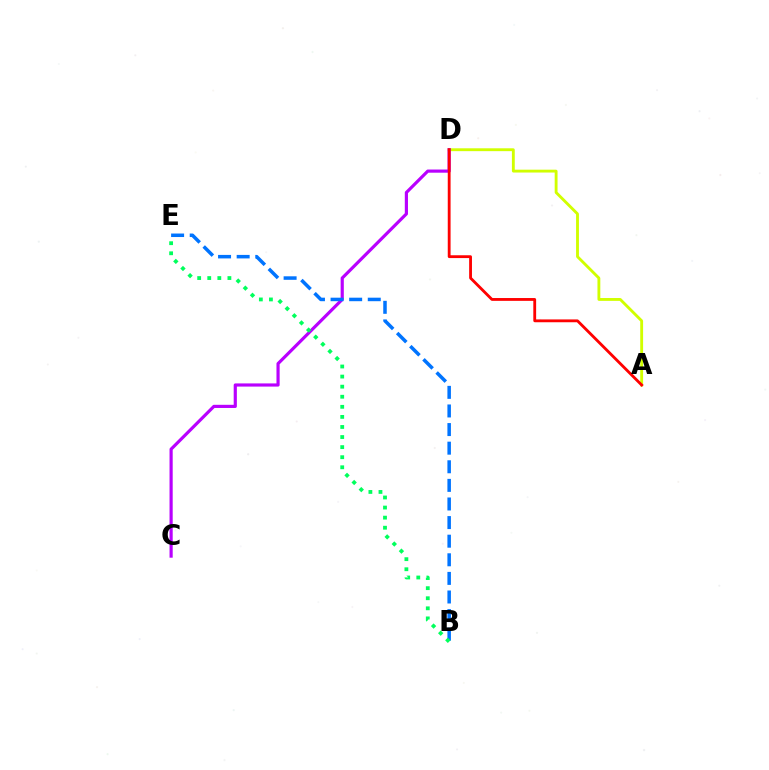{('A', 'D'): [{'color': '#d1ff00', 'line_style': 'solid', 'thickness': 2.06}, {'color': '#ff0000', 'line_style': 'solid', 'thickness': 2.03}], ('C', 'D'): [{'color': '#b900ff', 'line_style': 'solid', 'thickness': 2.28}], ('B', 'E'): [{'color': '#0074ff', 'line_style': 'dashed', 'thickness': 2.53}, {'color': '#00ff5c', 'line_style': 'dotted', 'thickness': 2.74}]}